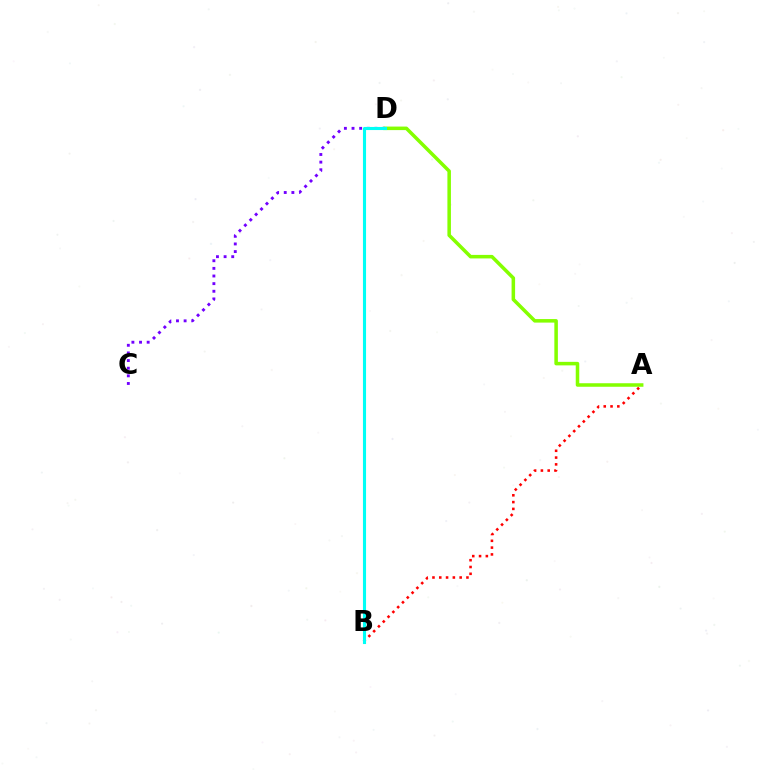{('A', 'D'): [{'color': '#84ff00', 'line_style': 'solid', 'thickness': 2.54}], ('A', 'B'): [{'color': '#ff0000', 'line_style': 'dotted', 'thickness': 1.85}], ('C', 'D'): [{'color': '#7200ff', 'line_style': 'dotted', 'thickness': 2.07}], ('B', 'D'): [{'color': '#00fff6', 'line_style': 'solid', 'thickness': 2.23}]}